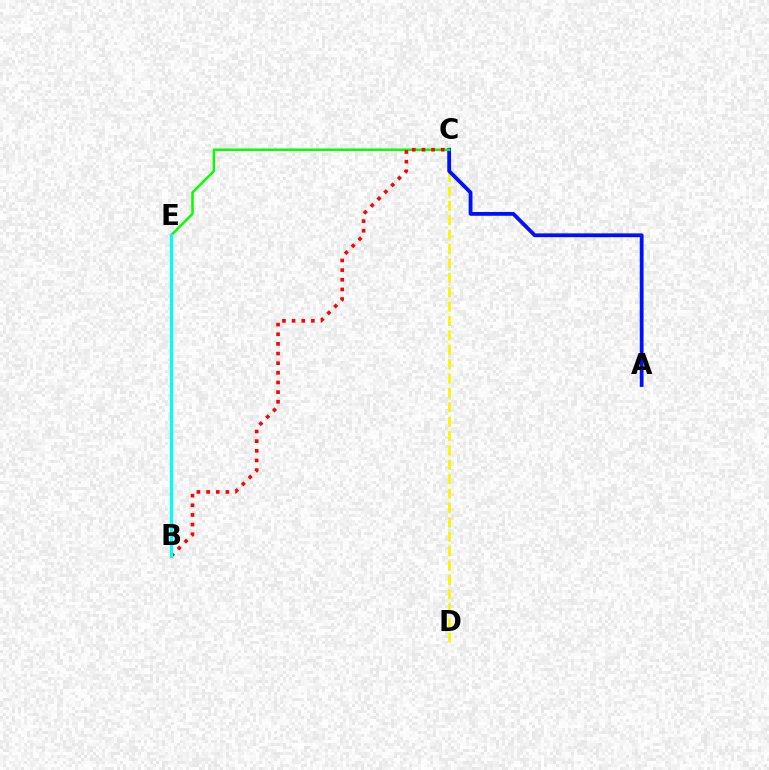{('C', 'D'): [{'color': '#fcf500', 'line_style': 'dashed', 'thickness': 1.95}], ('A', 'C'): [{'color': '#0010ff', 'line_style': 'solid', 'thickness': 2.74}], ('C', 'E'): [{'color': '#08ff00', 'line_style': 'solid', 'thickness': 1.79}], ('B', 'E'): [{'color': '#ee00ff', 'line_style': 'dashed', 'thickness': 2.05}, {'color': '#00fff6', 'line_style': 'solid', 'thickness': 2.35}], ('B', 'C'): [{'color': '#ff0000', 'line_style': 'dotted', 'thickness': 2.62}]}